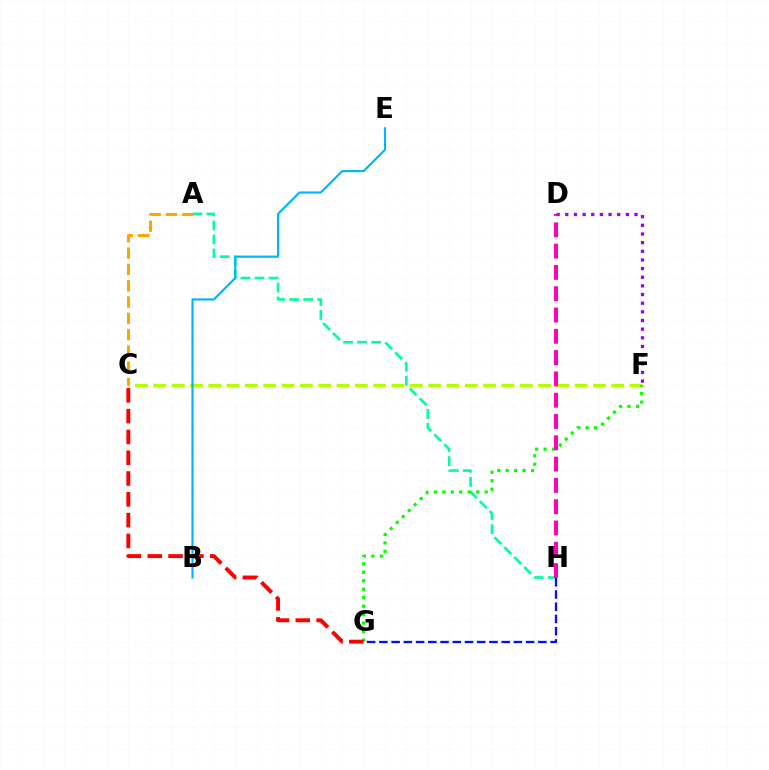{('D', 'F'): [{'color': '#9b00ff', 'line_style': 'dotted', 'thickness': 2.35}], ('C', 'F'): [{'color': '#b3ff00', 'line_style': 'dashed', 'thickness': 2.49}], ('A', 'H'): [{'color': '#00ff9d', 'line_style': 'dashed', 'thickness': 1.91}], ('B', 'E'): [{'color': '#00b5ff', 'line_style': 'solid', 'thickness': 1.56}], ('G', 'H'): [{'color': '#0010ff', 'line_style': 'dashed', 'thickness': 1.66}], ('F', 'G'): [{'color': '#08ff00', 'line_style': 'dotted', 'thickness': 2.3}], ('A', 'C'): [{'color': '#ffa500', 'line_style': 'dashed', 'thickness': 2.22}], ('C', 'G'): [{'color': '#ff0000', 'line_style': 'dashed', 'thickness': 2.83}], ('D', 'H'): [{'color': '#ff00bd', 'line_style': 'dashed', 'thickness': 2.89}]}